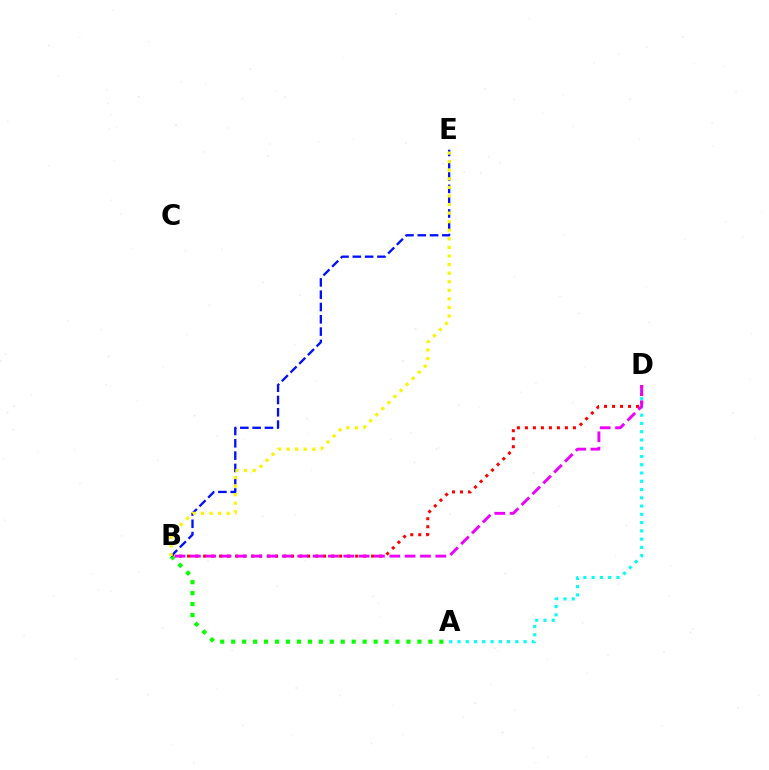{('B', 'D'): [{'color': '#ff0000', 'line_style': 'dotted', 'thickness': 2.17}, {'color': '#ee00ff', 'line_style': 'dashed', 'thickness': 2.08}], ('A', 'B'): [{'color': '#08ff00', 'line_style': 'dotted', 'thickness': 2.98}], ('B', 'E'): [{'color': '#0010ff', 'line_style': 'dashed', 'thickness': 1.67}, {'color': '#fcf500', 'line_style': 'dotted', 'thickness': 2.33}], ('A', 'D'): [{'color': '#00fff6', 'line_style': 'dotted', 'thickness': 2.25}]}